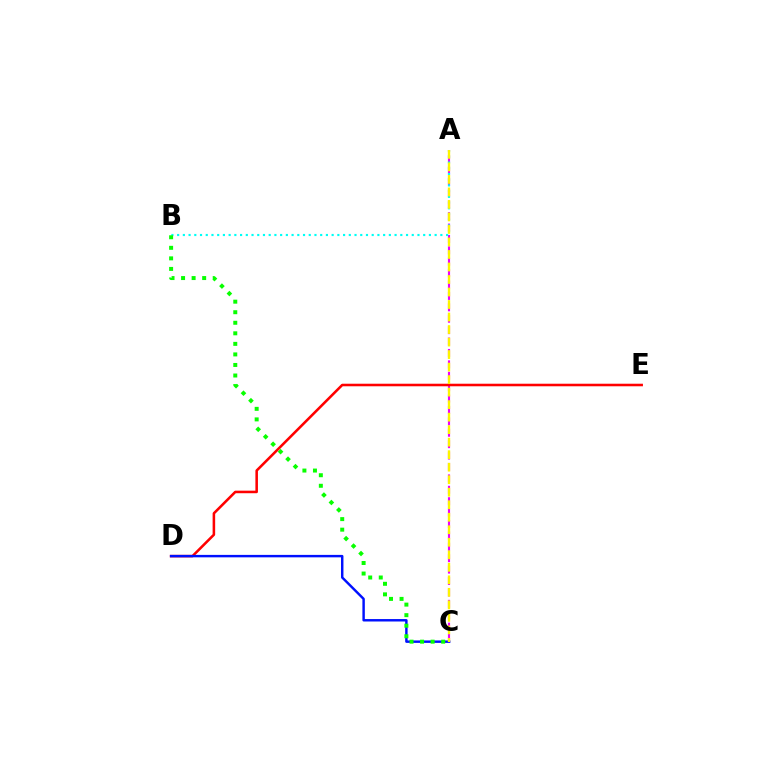{('A', 'C'): [{'color': '#ee00ff', 'line_style': 'dashed', 'thickness': 1.55}, {'color': '#fcf500', 'line_style': 'dashed', 'thickness': 1.7}], ('D', 'E'): [{'color': '#ff0000', 'line_style': 'solid', 'thickness': 1.84}], ('A', 'B'): [{'color': '#00fff6', 'line_style': 'dotted', 'thickness': 1.55}], ('C', 'D'): [{'color': '#0010ff', 'line_style': 'solid', 'thickness': 1.76}], ('B', 'C'): [{'color': '#08ff00', 'line_style': 'dotted', 'thickness': 2.87}]}